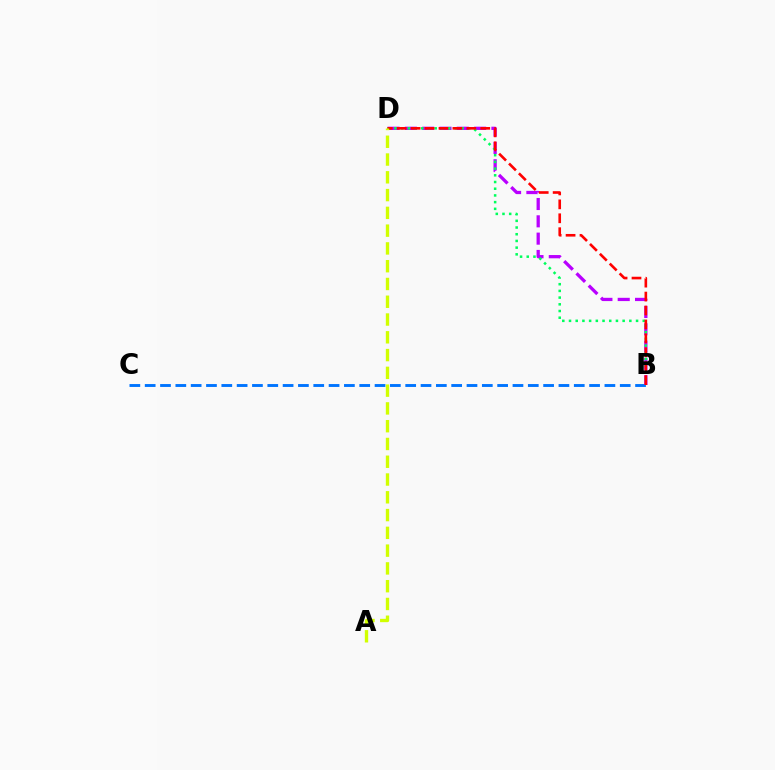{('B', 'C'): [{'color': '#0074ff', 'line_style': 'dashed', 'thickness': 2.08}], ('B', 'D'): [{'color': '#b900ff', 'line_style': 'dashed', 'thickness': 2.35}, {'color': '#00ff5c', 'line_style': 'dotted', 'thickness': 1.82}, {'color': '#ff0000', 'line_style': 'dashed', 'thickness': 1.89}], ('A', 'D'): [{'color': '#d1ff00', 'line_style': 'dashed', 'thickness': 2.42}]}